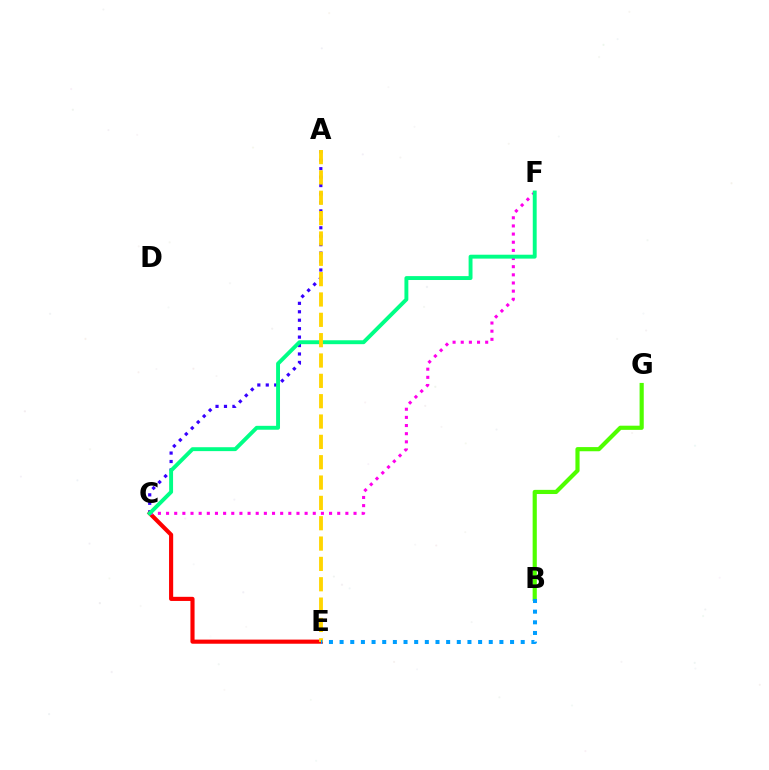{('A', 'C'): [{'color': '#3700ff', 'line_style': 'dotted', 'thickness': 2.29}], ('B', 'G'): [{'color': '#4fff00', 'line_style': 'solid', 'thickness': 3.0}], ('C', 'E'): [{'color': '#ff0000', 'line_style': 'solid', 'thickness': 2.97}], ('C', 'F'): [{'color': '#ff00ed', 'line_style': 'dotted', 'thickness': 2.21}, {'color': '#00ff86', 'line_style': 'solid', 'thickness': 2.81}], ('A', 'E'): [{'color': '#ffd500', 'line_style': 'dashed', 'thickness': 2.76}], ('B', 'E'): [{'color': '#009eff', 'line_style': 'dotted', 'thickness': 2.89}]}